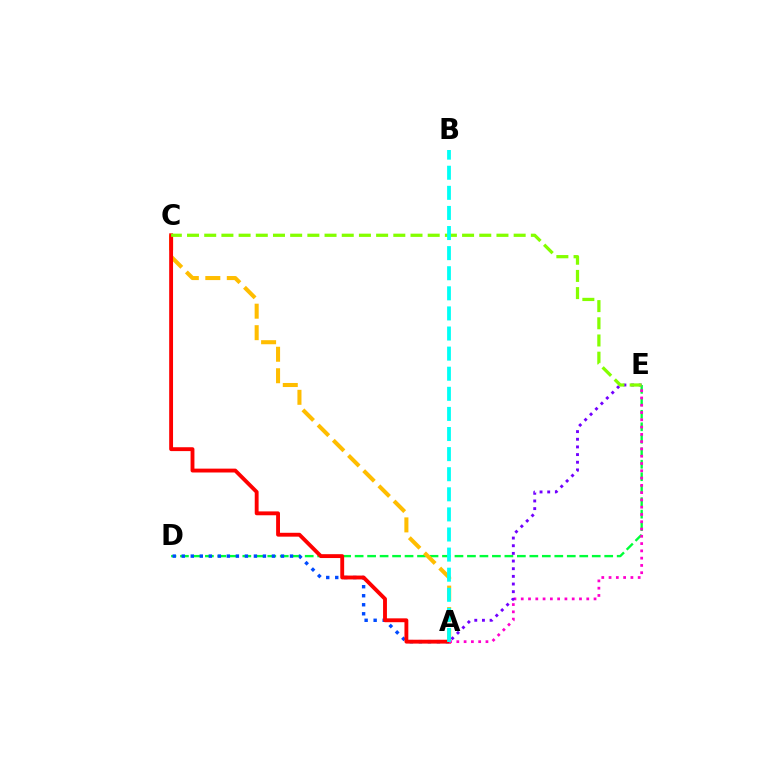{('D', 'E'): [{'color': '#00ff39', 'line_style': 'dashed', 'thickness': 1.7}], ('A', 'C'): [{'color': '#ffbd00', 'line_style': 'dashed', 'thickness': 2.92}, {'color': '#ff0000', 'line_style': 'solid', 'thickness': 2.78}], ('A', 'D'): [{'color': '#004bff', 'line_style': 'dotted', 'thickness': 2.45}], ('A', 'E'): [{'color': '#ff00cf', 'line_style': 'dotted', 'thickness': 1.98}, {'color': '#7200ff', 'line_style': 'dotted', 'thickness': 2.08}], ('C', 'E'): [{'color': '#84ff00', 'line_style': 'dashed', 'thickness': 2.34}], ('A', 'B'): [{'color': '#00fff6', 'line_style': 'dashed', 'thickness': 2.73}]}